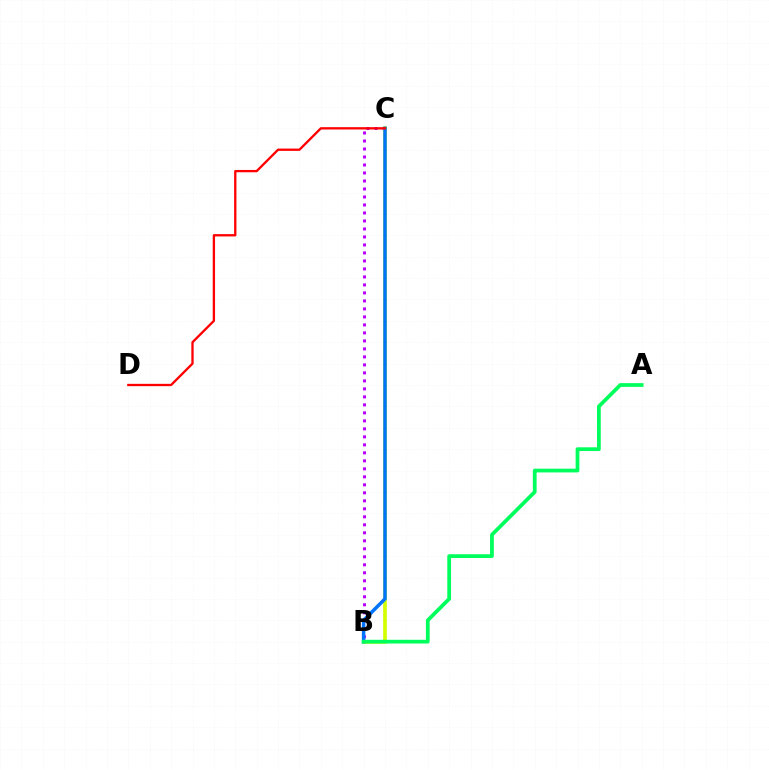{('B', 'C'): [{'color': '#b900ff', 'line_style': 'dotted', 'thickness': 2.17}, {'color': '#d1ff00', 'line_style': 'solid', 'thickness': 2.66}, {'color': '#0074ff', 'line_style': 'solid', 'thickness': 2.51}], ('C', 'D'): [{'color': '#ff0000', 'line_style': 'solid', 'thickness': 1.67}], ('A', 'B'): [{'color': '#00ff5c', 'line_style': 'solid', 'thickness': 2.7}]}